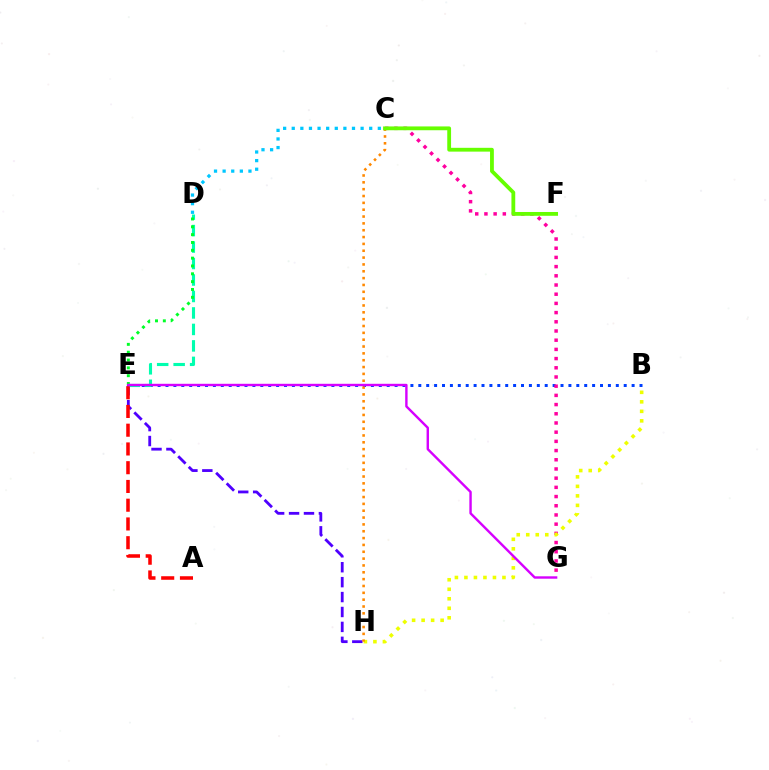{('B', 'E'): [{'color': '#003fff', 'line_style': 'dotted', 'thickness': 2.15}], ('C', 'G'): [{'color': '#ff00a0', 'line_style': 'dotted', 'thickness': 2.5}], ('B', 'H'): [{'color': '#eeff00', 'line_style': 'dotted', 'thickness': 2.58}], ('E', 'H'): [{'color': '#4f00ff', 'line_style': 'dashed', 'thickness': 2.03}], ('C', 'H'): [{'color': '#ff8800', 'line_style': 'dotted', 'thickness': 1.86}], ('D', 'E'): [{'color': '#00ffaf', 'line_style': 'dashed', 'thickness': 2.24}, {'color': '#00ff27', 'line_style': 'dotted', 'thickness': 2.13}], ('C', 'D'): [{'color': '#00c7ff', 'line_style': 'dotted', 'thickness': 2.34}], ('A', 'E'): [{'color': '#ff0000', 'line_style': 'dashed', 'thickness': 2.55}], ('E', 'G'): [{'color': '#d600ff', 'line_style': 'solid', 'thickness': 1.73}], ('C', 'F'): [{'color': '#66ff00', 'line_style': 'solid', 'thickness': 2.74}]}